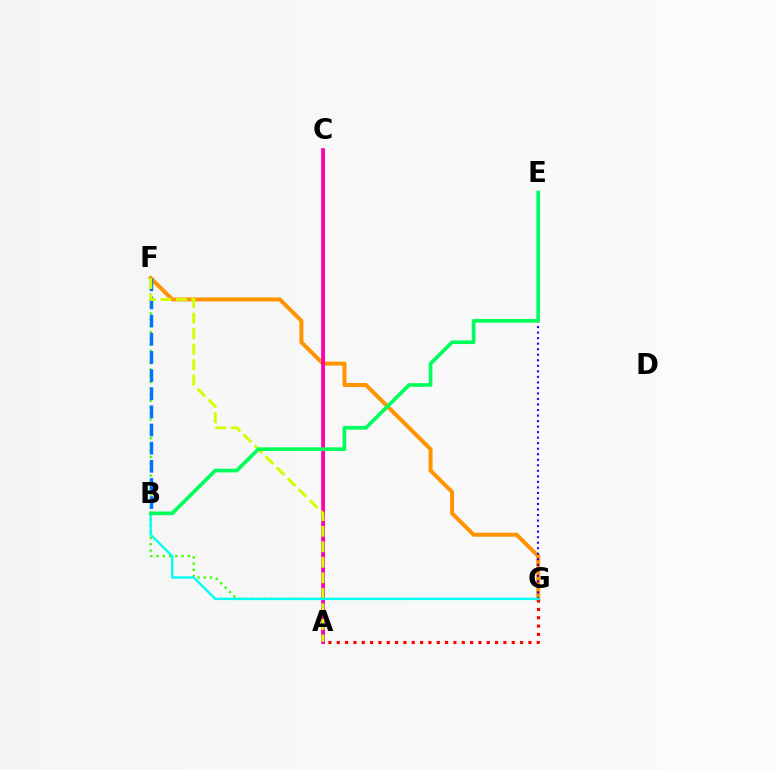{('A', 'F'): [{'color': '#3dff00', 'line_style': 'dotted', 'thickness': 1.7}, {'color': '#d1ff00', 'line_style': 'dashed', 'thickness': 2.11}], ('A', 'C'): [{'color': '#b900ff', 'line_style': 'solid', 'thickness': 1.88}, {'color': '#ff00ac', 'line_style': 'solid', 'thickness': 2.63}], ('F', 'G'): [{'color': '#ff9400', 'line_style': 'solid', 'thickness': 2.89}], ('A', 'G'): [{'color': '#ff0000', 'line_style': 'dotted', 'thickness': 2.26}], ('E', 'G'): [{'color': '#2500ff', 'line_style': 'dotted', 'thickness': 1.5}], ('B', 'F'): [{'color': '#0074ff', 'line_style': 'dashed', 'thickness': 2.47}], ('B', 'G'): [{'color': '#00fff6', 'line_style': 'solid', 'thickness': 1.71}], ('B', 'E'): [{'color': '#00ff5c', 'line_style': 'solid', 'thickness': 2.64}]}